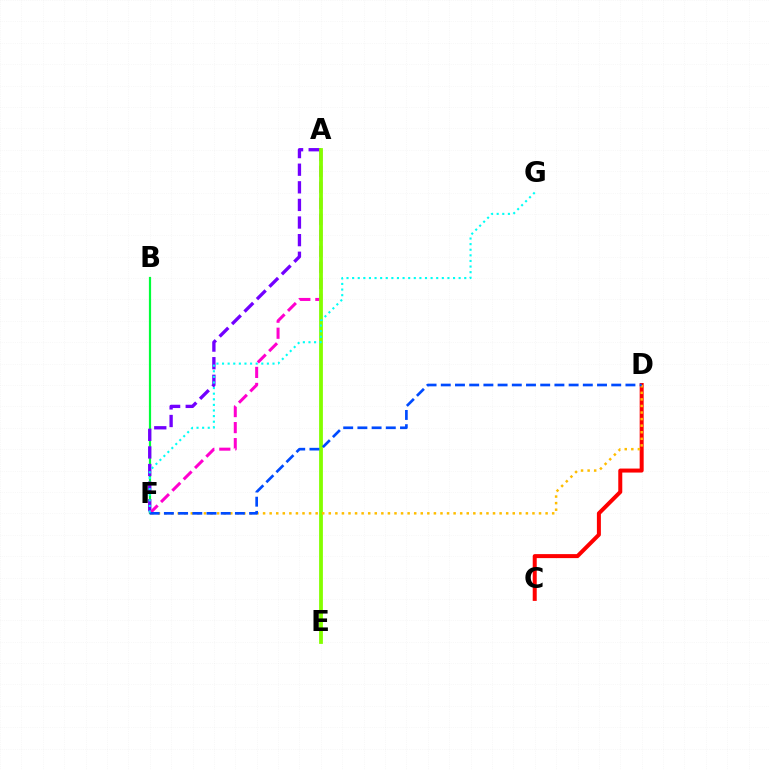{('B', 'F'): [{'color': '#00ff39', 'line_style': 'solid', 'thickness': 1.58}], ('A', 'F'): [{'color': '#7200ff', 'line_style': 'dashed', 'thickness': 2.39}, {'color': '#ff00cf', 'line_style': 'dashed', 'thickness': 2.18}], ('A', 'E'): [{'color': '#84ff00', 'line_style': 'solid', 'thickness': 2.73}], ('C', 'D'): [{'color': '#ff0000', 'line_style': 'solid', 'thickness': 2.88}], ('D', 'F'): [{'color': '#ffbd00', 'line_style': 'dotted', 'thickness': 1.79}, {'color': '#004bff', 'line_style': 'dashed', 'thickness': 1.93}], ('F', 'G'): [{'color': '#00fff6', 'line_style': 'dotted', 'thickness': 1.52}]}